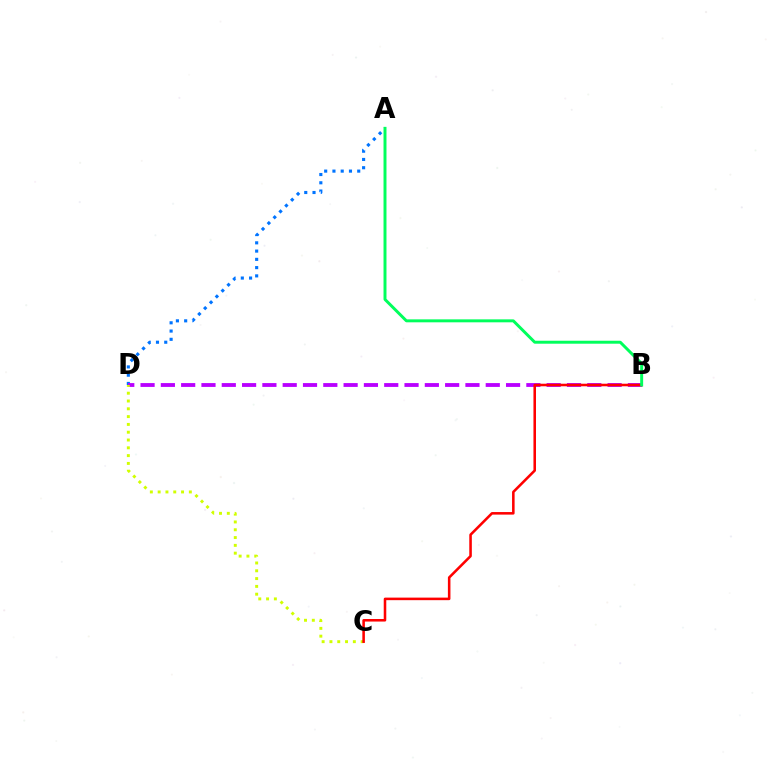{('A', 'D'): [{'color': '#0074ff', 'line_style': 'dotted', 'thickness': 2.24}], ('B', 'D'): [{'color': '#b900ff', 'line_style': 'dashed', 'thickness': 2.76}], ('C', 'D'): [{'color': '#d1ff00', 'line_style': 'dotted', 'thickness': 2.12}], ('B', 'C'): [{'color': '#ff0000', 'line_style': 'solid', 'thickness': 1.84}], ('A', 'B'): [{'color': '#00ff5c', 'line_style': 'solid', 'thickness': 2.13}]}